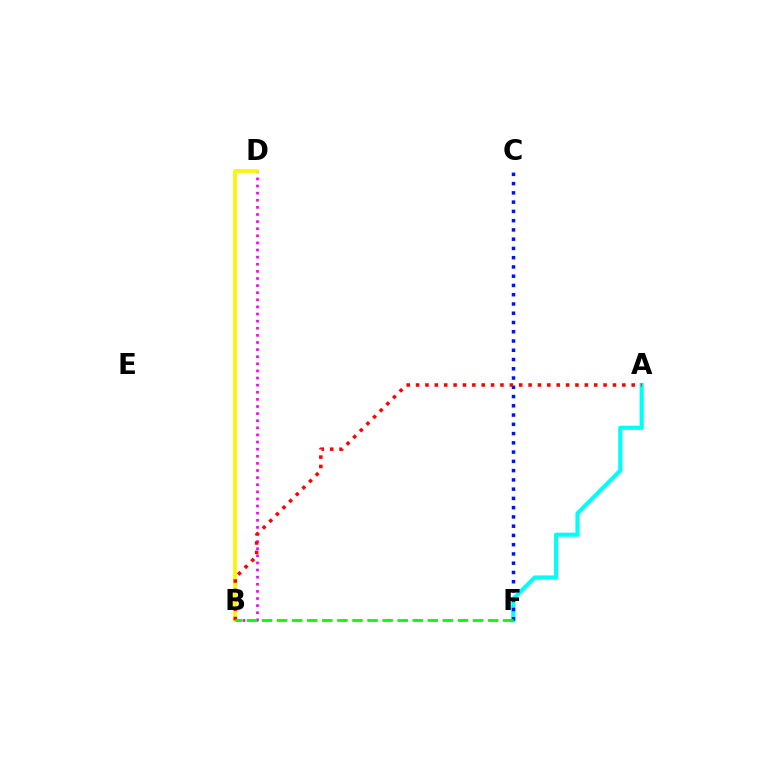{('B', 'D'): [{'color': '#ee00ff', 'line_style': 'dotted', 'thickness': 1.93}, {'color': '#fcf500', 'line_style': 'solid', 'thickness': 2.65}], ('A', 'F'): [{'color': '#00fff6', 'line_style': 'solid', 'thickness': 2.99}], ('C', 'F'): [{'color': '#0010ff', 'line_style': 'dotted', 'thickness': 2.52}], ('A', 'B'): [{'color': '#ff0000', 'line_style': 'dotted', 'thickness': 2.55}], ('B', 'F'): [{'color': '#08ff00', 'line_style': 'dashed', 'thickness': 2.05}]}